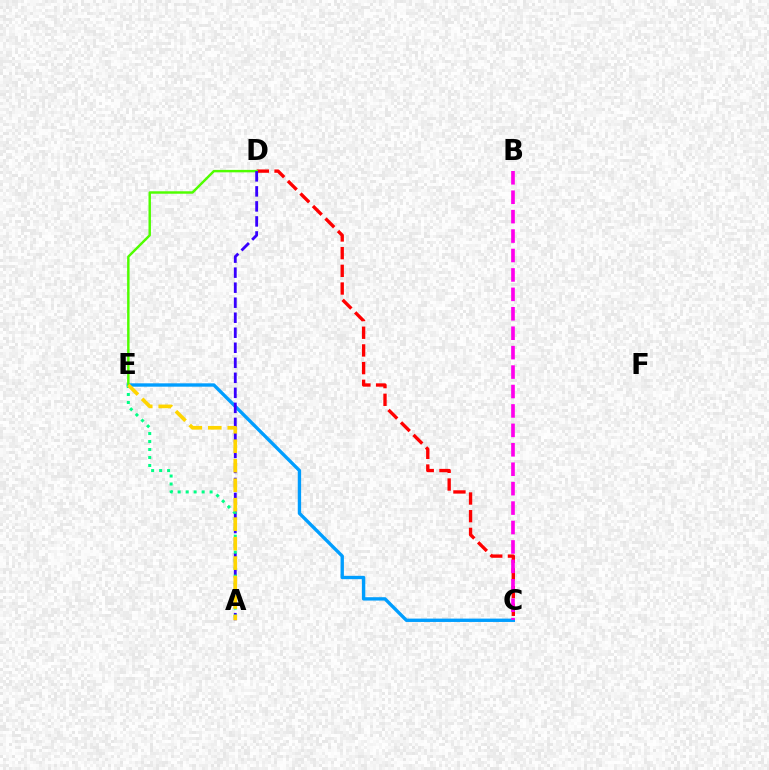{('C', 'D'): [{'color': '#ff0000', 'line_style': 'dashed', 'thickness': 2.4}], ('C', 'E'): [{'color': '#009eff', 'line_style': 'solid', 'thickness': 2.42}], ('D', 'E'): [{'color': '#4fff00', 'line_style': 'solid', 'thickness': 1.76}], ('A', 'D'): [{'color': '#3700ff', 'line_style': 'dashed', 'thickness': 2.04}], ('B', 'C'): [{'color': '#ff00ed', 'line_style': 'dashed', 'thickness': 2.64}], ('A', 'E'): [{'color': '#00ff86', 'line_style': 'dotted', 'thickness': 2.17}, {'color': '#ffd500', 'line_style': 'dashed', 'thickness': 2.65}]}